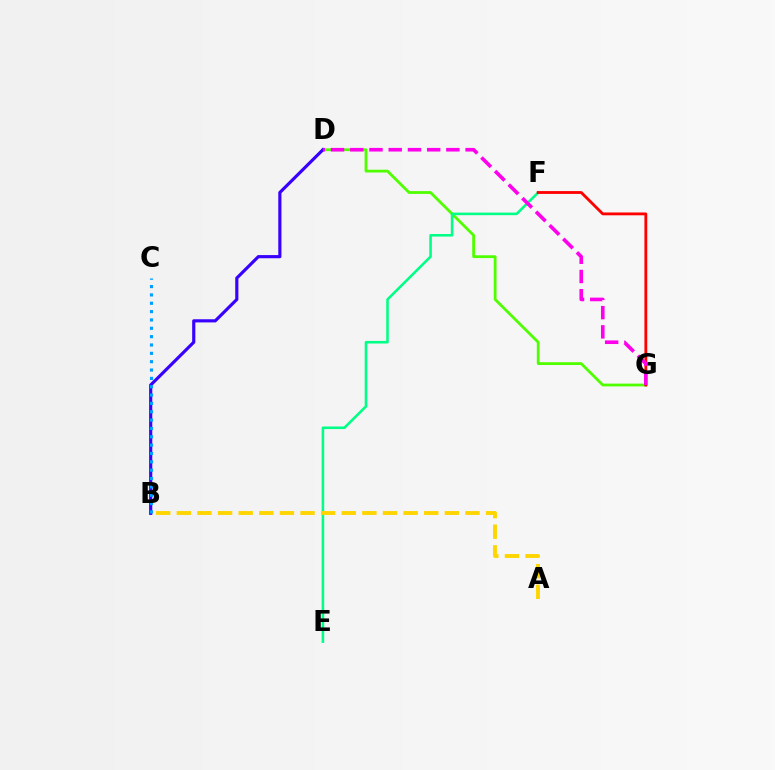{('D', 'G'): [{'color': '#4fff00', 'line_style': 'solid', 'thickness': 2.0}, {'color': '#ff00ed', 'line_style': 'dashed', 'thickness': 2.61}], ('E', 'F'): [{'color': '#00ff86', 'line_style': 'solid', 'thickness': 1.85}], ('B', 'D'): [{'color': '#3700ff', 'line_style': 'solid', 'thickness': 2.27}], ('B', 'C'): [{'color': '#009eff', 'line_style': 'dotted', 'thickness': 2.27}], ('F', 'G'): [{'color': '#ff0000', 'line_style': 'solid', 'thickness': 2.03}], ('A', 'B'): [{'color': '#ffd500', 'line_style': 'dashed', 'thickness': 2.8}]}